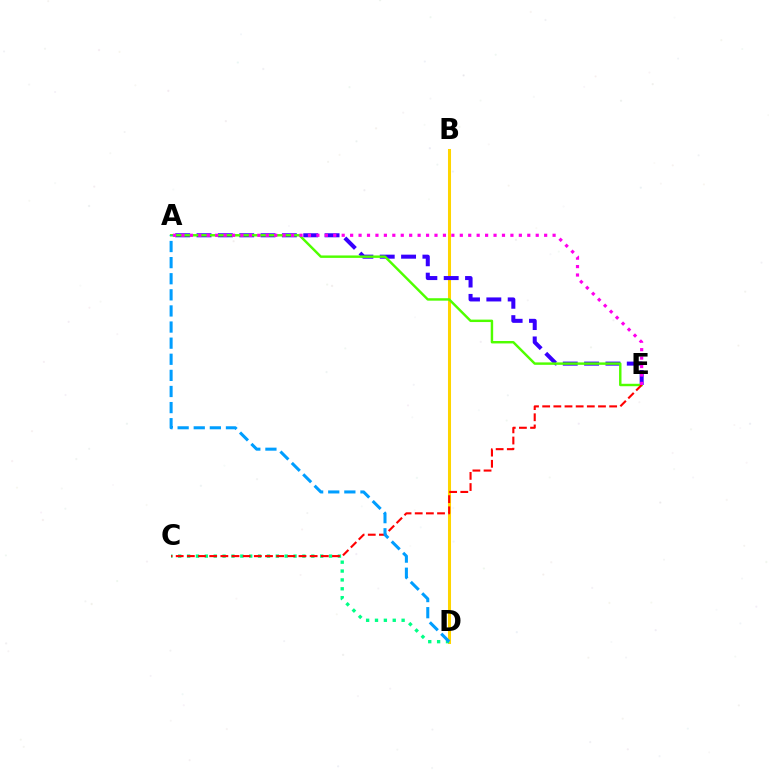{('B', 'D'): [{'color': '#ffd500', 'line_style': 'solid', 'thickness': 2.2}], ('A', 'E'): [{'color': '#3700ff', 'line_style': 'dashed', 'thickness': 2.9}, {'color': '#4fff00', 'line_style': 'solid', 'thickness': 1.75}, {'color': '#ff00ed', 'line_style': 'dotted', 'thickness': 2.29}], ('C', 'D'): [{'color': '#00ff86', 'line_style': 'dotted', 'thickness': 2.41}], ('C', 'E'): [{'color': '#ff0000', 'line_style': 'dashed', 'thickness': 1.52}], ('A', 'D'): [{'color': '#009eff', 'line_style': 'dashed', 'thickness': 2.19}]}